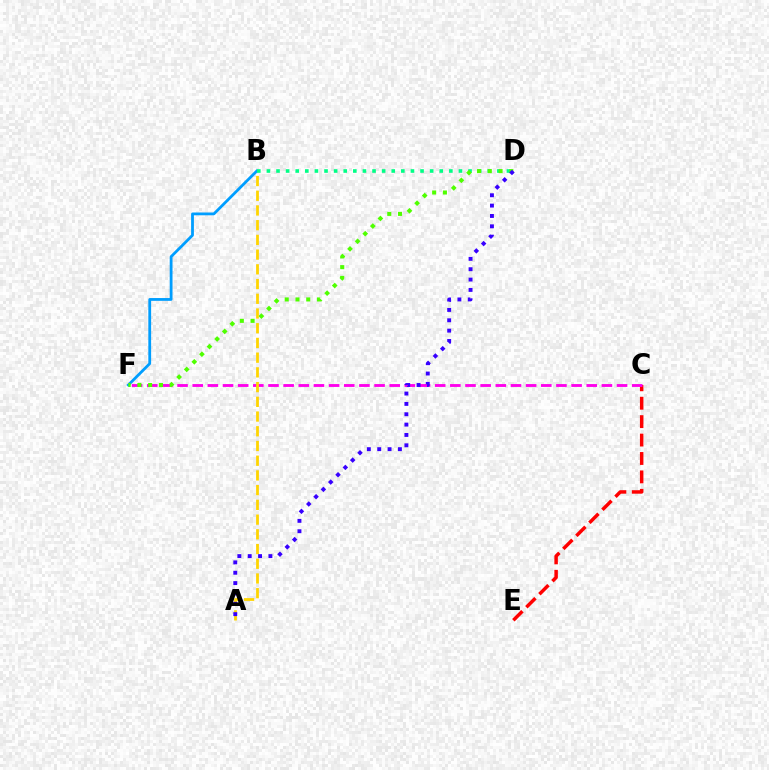{('B', 'F'): [{'color': '#009eff', 'line_style': 'solid', 'thickness': 2.01}], ('C', 'E'): [{'color': '#ff0000', 'line_style': 'dashed', 'thickness': 2.5}], ('B', 'D'): [{'color': '#00ff86', 'line_style': 'dotted', 'thickness': 2.61}], ('C', 'F'): [{'color': '#ff00ed', 'line_style': 'dashed', 'thickness': 2.06}], ('D', 'F'): [{'color': '#4fff00', 'line_style': 'dotted', 'thickness': 2.92}], ('A', 'B'): [{'color': '#ffd500', 'line_style': 'dashed', 'thickness': 2.0}], ('A', 'D'): [{'color': '#3700ff', 'line_style': 'dotted', 'thickness': 2.81}]}